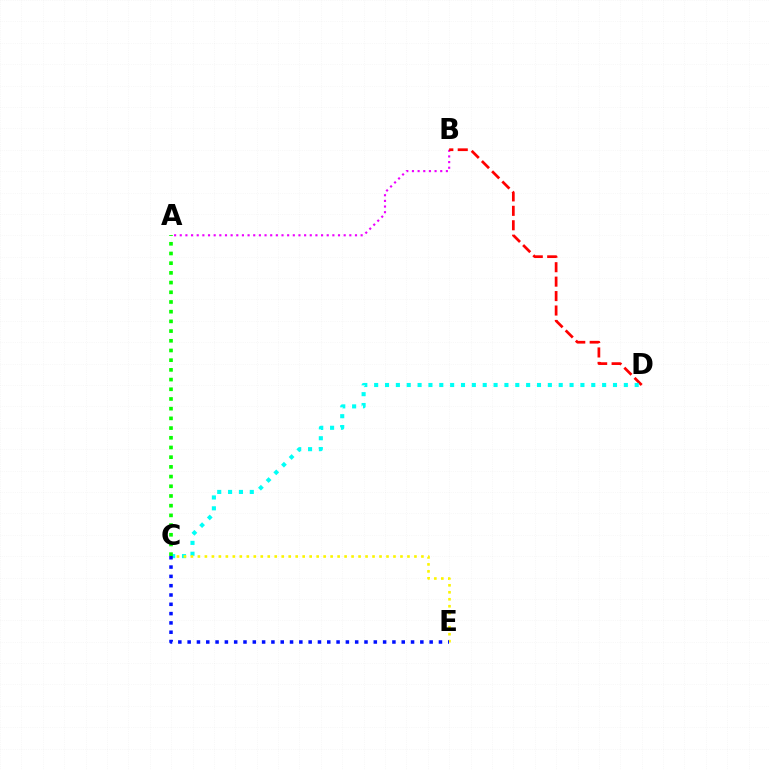{('A', 'B'): [{'color': '#ee00ff', 'line_style': 'dotted', 'thickness': 1.54}], ('B', 'D'): [{'color': '#ff0000', 'line_style': 'dashed', 'thickness': 1.96}], ('C', 'D'): [{'color': '#00fff6', 'line_style': 'dotted', 'thickness': 2.95}], ('C', 'E'): [{'color': '#fcf500', 'line_style': 'dotted', 'thickness': 1.9}, {'color': '#0010ff', 'line_style': 'dotted', 'thickness': 2.53}], ('A', 'C'): [{'color': '#08ff00', 'line_style': 'dotted', 'thickness': 2.64}]}